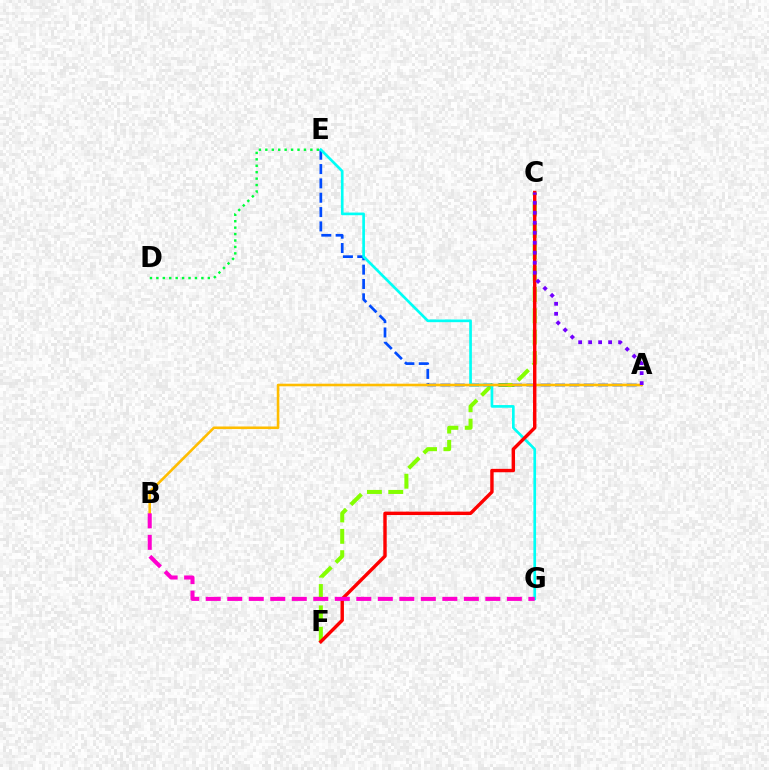{('C', 'F'): [{'color': '#84ff00', 'line_style': 'dashed', 'thickness': 2.9}, {'color': '#ff0000', 'line_style': 'solid', 'thickness': 2.45}], ('A', 'E'): [{'color': '#004bff', 'line_style': 'dashed', 'thickness': 1.95}], ('E', 'G'): [{'color': '#00fff6', 'line_style': 'solid', 'thickness': 1.93}], ('A', 'B'): [{'color': '#ffbd00', 'line_style': 'solid', 'thickness': 1.87}], ('D', 'E'): [{'color': '#00ff39', 'line_style': 'dotted', 'thickness': 1.75}], ('B', 'G'): [{'color': '#ff00cf', 'line_style': 'dashed', 'thickness': 2.92}], ('A', 'C'): [{'color': '#7200ff', 'line_style': 'dotted', 'thickness': 2.71}]}